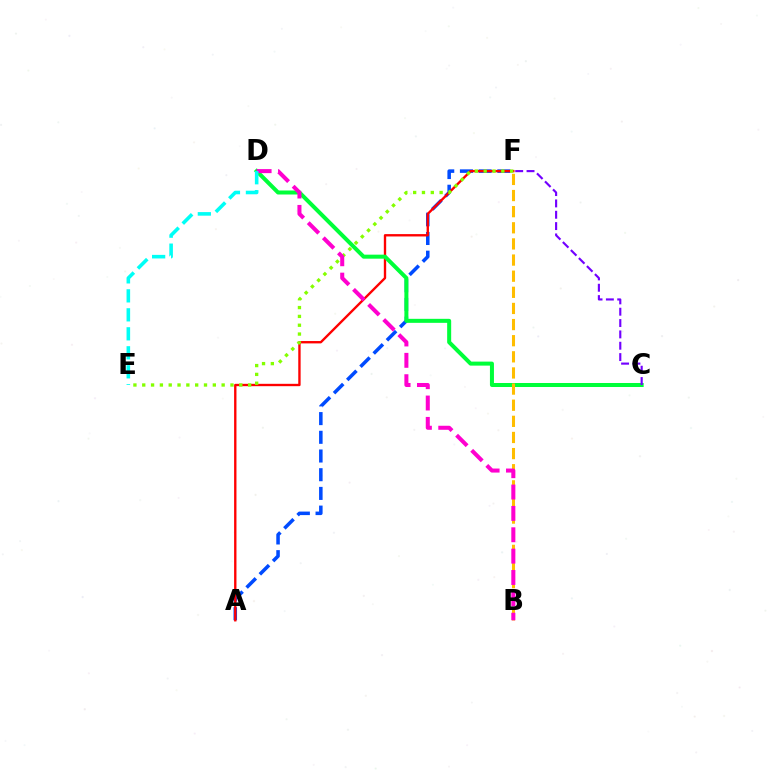{('A', 'F'): [{'color': '#004bff', 'line_style': 'dashed', 'thickness': 2.54}, {'color': '#ff0000', 'line_style': 'solid', 'thickness': 1.7}], ('E', 'F'): [{'color': '#84ff00', 'line_style': 'dotted', 'thickness': 2.4}], ('C', 'D'): [{'color': '#00ff39', 'line_style': 'solid', 'thickness': 2.89}], ('B', 'F'): [{'color': '#ffbd00', 'line_style': 'dashed', 'thickness': 2.19}], ('C', 'F'): [{'color': '#7200ff', 'line_style': 'dashed', 'thickness': 1.54}], ('B', 'D'): [{'color': '#ff00cf', 'line_style': 'dashed', 'thickness': 2.9}], ('D', 'E'): [{'color': '#00fff6', 'line_style': 'dashed', 'thickness': 2.58}]}